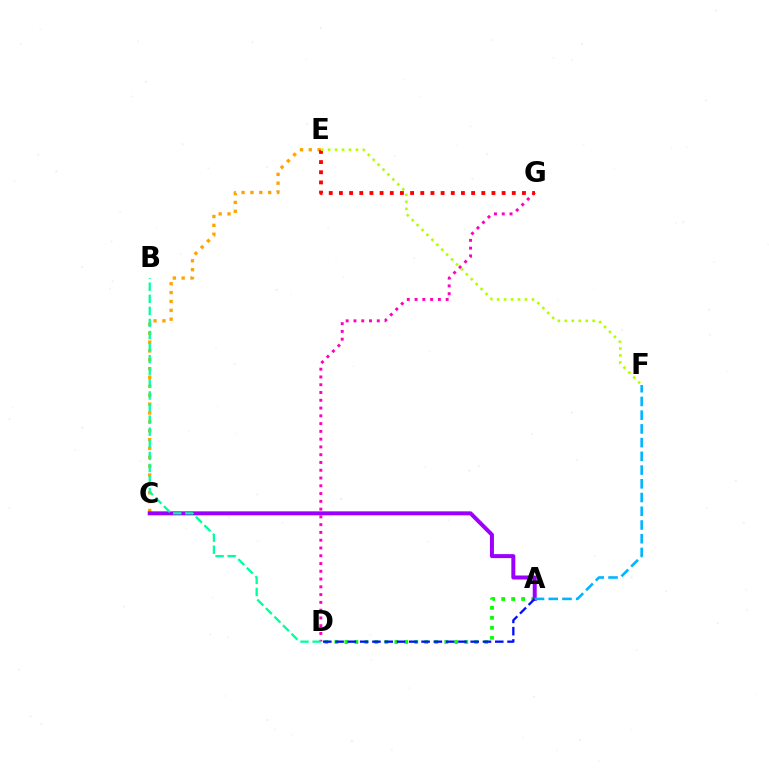{('A', 'D'): [{'color': '#08ff00', 'line_style': 'dotted', 'thickness': 2.71}, {'color': '#0010ff', 'line_style': 'dashed', 'thickness': 1.67}], ('C', 'E'): [{'color': '#ffa500', 'line_style': 'dotted', 'thickness': 2.41}], ('D', 'G'): [{'color': '#ff00bd', 'line_style': 'dotted', 'thickness': 2.11}], ('A', 'C'): [{'color': '#9b00ff', 'line_style': 'solid', 'thickness': 2.87}], ('E', 'G'): [{'color': '#ff0000', 'line_style': 'dotted', 'thickness': 2.76}], ('B', 'D'): [{'color': '#00ff9d', 'line_style': 'dashed', 'thickness': 1.64}], ('A', 'F'): [{'color': '#00b5ff', 'line_style': 'dashed', 'thickness': 1.86}], ('E', 'F'): [{'color': '#b3ff00', 'line_style': 'dotted', 'thickness': 1.89}]}